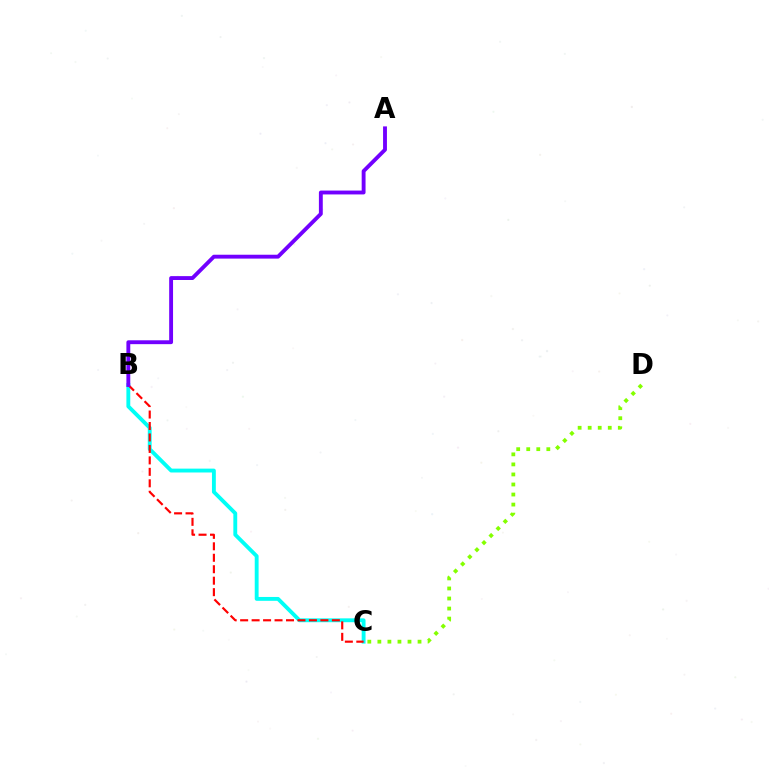{('C', 'D'): [{'color': '#84ff00', 'line_style': 'dotted', 'thickness': 2.73}], ('B', 'C'): [{'color': '#00fff6', 'line_style': 'solid', 'thickness': 2.78}, {'color': '#ff0000', 'line_style': 'dashed', 'thickness': 1.56}], ('A', 'B'): [{'color': '#7200ff', 'line_style': 'solid', 'thickness': 2.79}]}